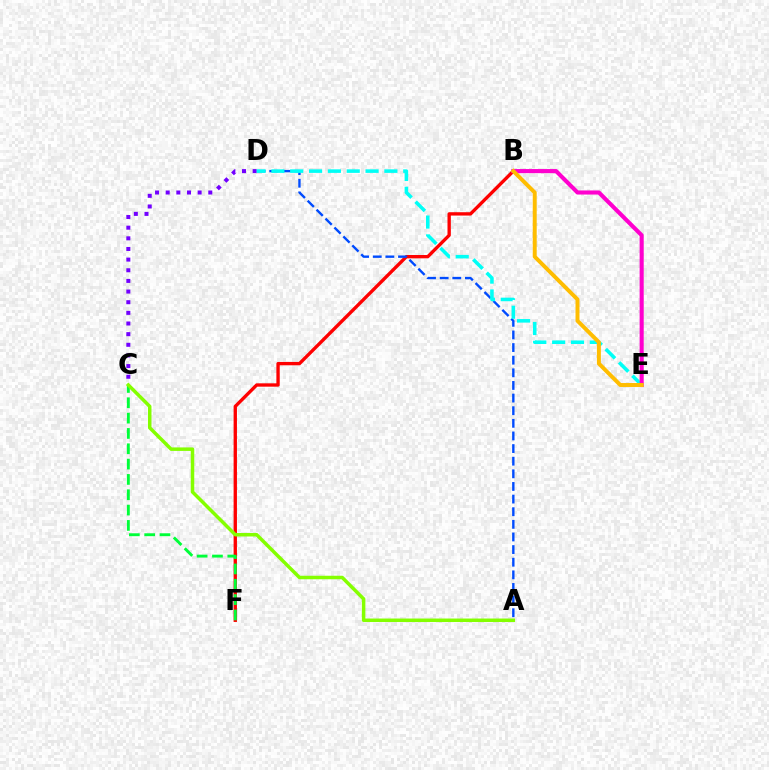{('B', 'F'): [{'color': '#ff0000', 'line_style': 'solid', 'thickness': 2.41}], ('C', 'F'): [{'color': '#00ff39', 'line_style': 'dashed', 'thickness': 2.08}], ('A', 'D'): [{'color': '#004bff', 'line_style': 'dashed', 'thickness': 1.72}], ('C', 'D'): [{'color': '#7200ff', 'line_style': 'dotted', 'thickness': 2.89}], ('D', 'E'): [{'color': '#00fff6', 'line_style': 'dashed', 'thickness': 2.56}], ('B', 'E'): [{'color': '#ff00cf', 'line_style': 'solid', 'thickness': 2.95}, {'color': '#ffbd00', 'line_style': 'solid', 'thickness': 2.85}], ('A', 'C'): [{'color': '#84ff00', 'line_style': 'solid', 'thickness': 2.52}]}